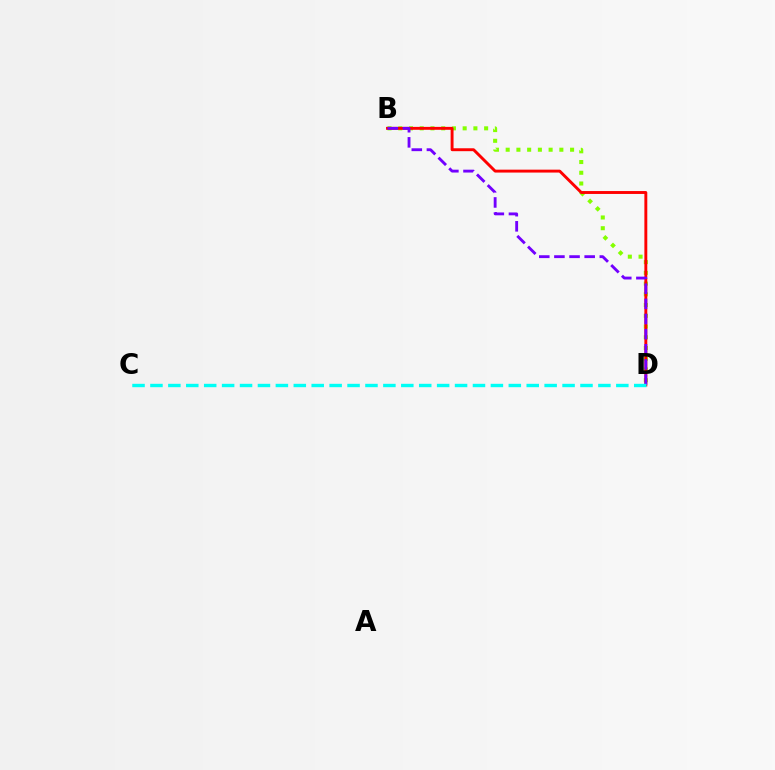{('B', 'D'): [{'color': '#84ff00', 'line_style': 'dotted', 'thickness': 2.92}, {'color': '#ff0000', 'line_style': 'solid', 'thickness': 2.09}, {'color': '#7200ff', 'line_style': 'dashed', 'thickness': 2.06}], ('C', 'D'): [{'color': '#00fff6', 'line_style': 'dashed', 'thickness': 2.43}]}